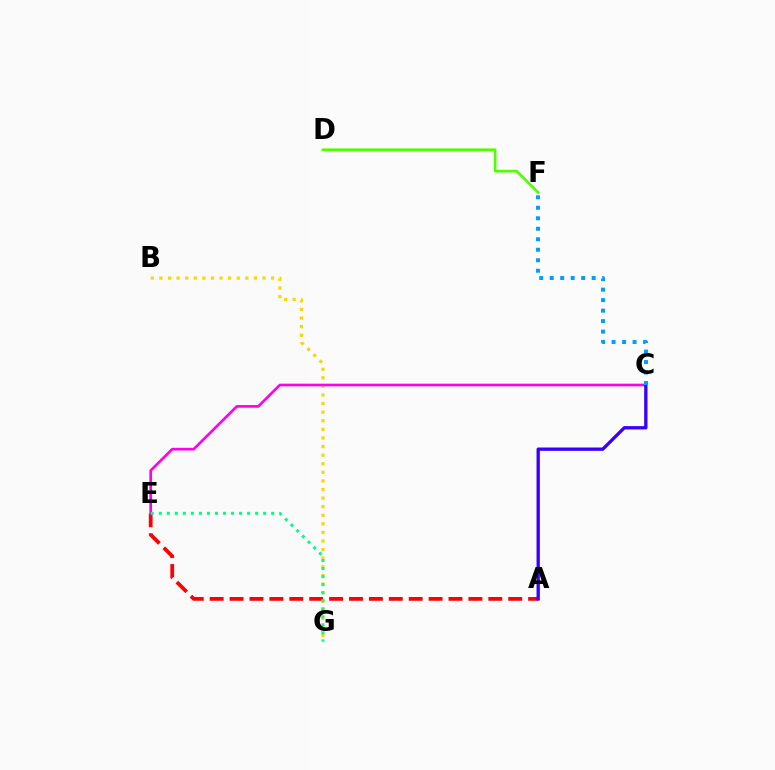{('A', 'E'): [{'color': '#ff0000', 'line_style': 'dashed', 'thickness': 2.7}], ('B', 'G'): [{'color': '#ffd500', 'line_style': 'dotted', 'thickness': 2.33}], ('C', 'E'): [{'color': '#ff00ed', 'line_style': 'solid', 'thickness': 1.92}], ('A', 'C'): [{'color': '#3700ff', 'line_style': 'solid', 'thickness': 2.39}], ('D', 'F'): [{'color': '#4fff00', 'line_style': 'solid', 'thickness': 1.9}], ('E', 'G'): [{'color': '#00ff86', 'line_style': 'dotted', 'thickness': 2.18}], ('C', 'F'): [{'color': '#009eff', 'line_style': 'dotted', 'thickness': 2.85}]}